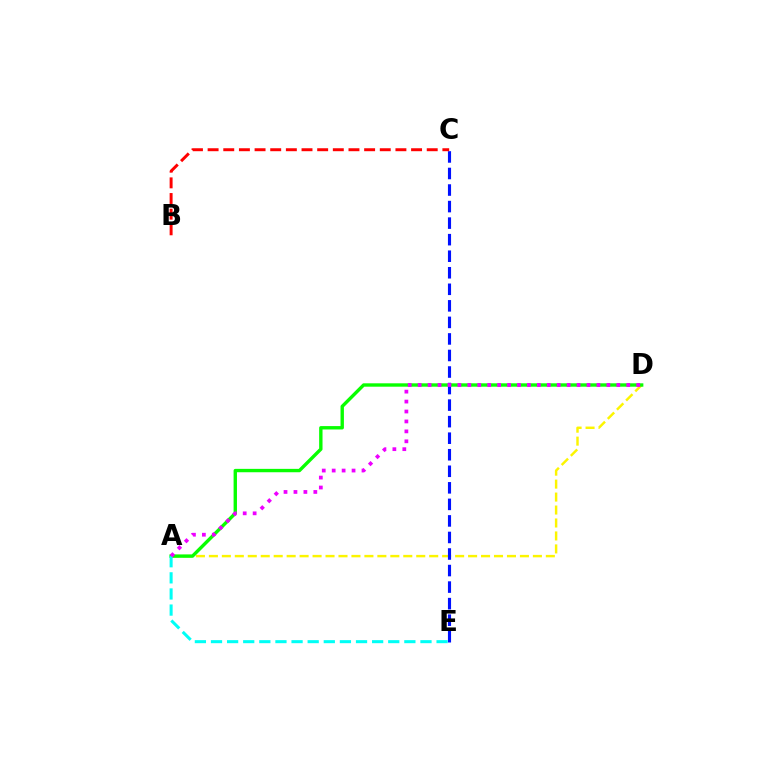{('A', 'D'): [{'color': '#fcf500', 'line_style': 'dashed', 'thickness': 1.76}, {'color': '#08ff00', 'line_style': 'solid', 'thickness': 2.44}, {'color': '#ee00ff', 'line_style': 'dotted', 'thickness': 2.7}], ('C', 'E'): [{'color': '#0010ff', 'line_style': 'dashed', 'thickness': 2.25}], ('A', 'E'): [{'color': '#00fff6', 'line_style': 'dashed', 'thickness': 2.19}], ('B', 'C'): [{'color': '#ff0000', 'line_style': 'dashed', 'thickness': 2.13}]}